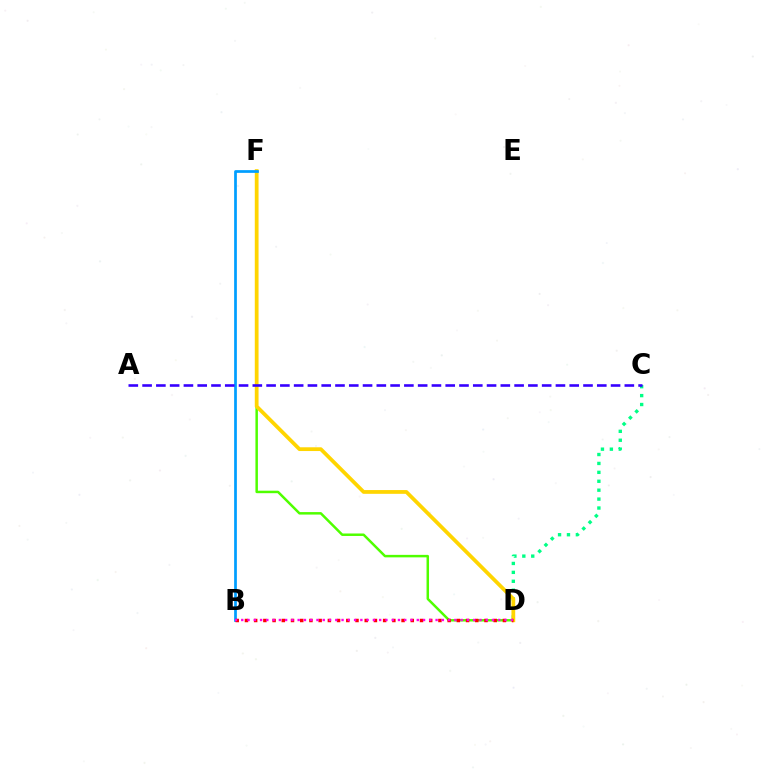{('C', 'D'): [{'color': '#00ff86', 'line_style': 'dotted', 'thickness': 2.42}], ('D', 'F'): [{'color': '#4fff00', 'line_style': 'solid', 'thickness': 1.79}, {'color': '#ffd500', 'line_style': 'solid', 'thickness': 2.71}], ('B', 'F'): [{'color': '#009eff', 'line_style': 'solid', 'thickness': 1.96}], ('B', 'D'): [{'color': '#ff0000', 'line_style': 'dotted', 'thickness': 2.5}, {'color': '#ff00ed', 'line_style': 'dotted', 'thickness': 1.7}], ('A', 'C'): [{'color': '#3700ff', 'line_style': 'dashed', 'thickness': 1.87}]}